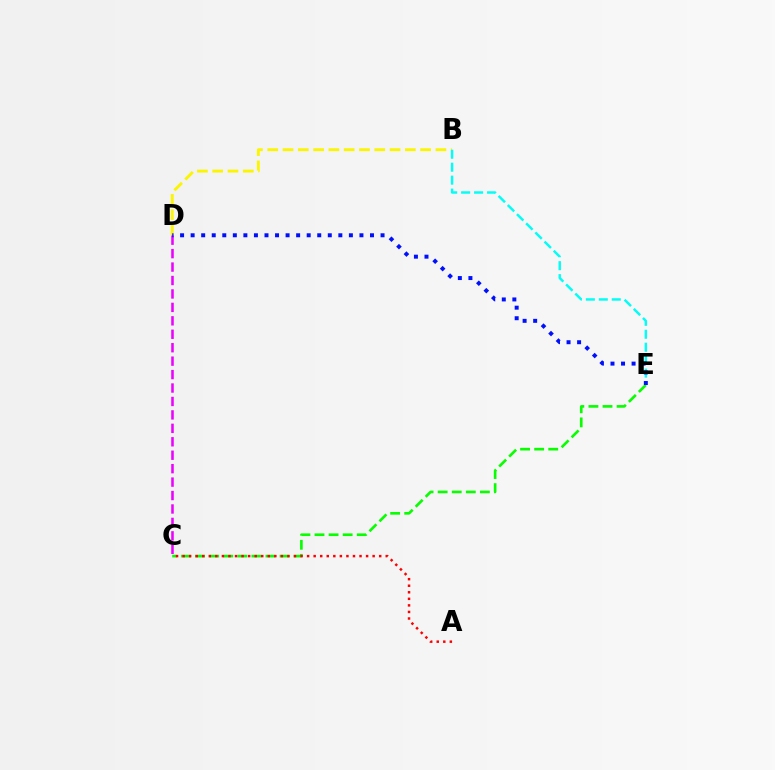{('C', 'E'): [{'color': '#08ff00', 'line_style': 'dashed', 'thickness': 1.91}], ('B', 'D'): [{'color': '#fcf500', 'line_style': 'dashed', 'thickness': 2.08}], ('A', 'C'): [{'color': '#ff0000', 'line_style': 'dotted', 'thickness': 1.78}], ('C', 'D'): [{'color': '#ee00ff', 'line_style': 'dashed', 'thickness': 1.83}], ('B', 'E'): [{'color': '#00fff6', 'line_style': 'dashed', 'thickness': 1.76}], ('D', 'E'): [{'color': '#0010ff', 'line_style': 'dotted', 'thickness': 2.87}]}